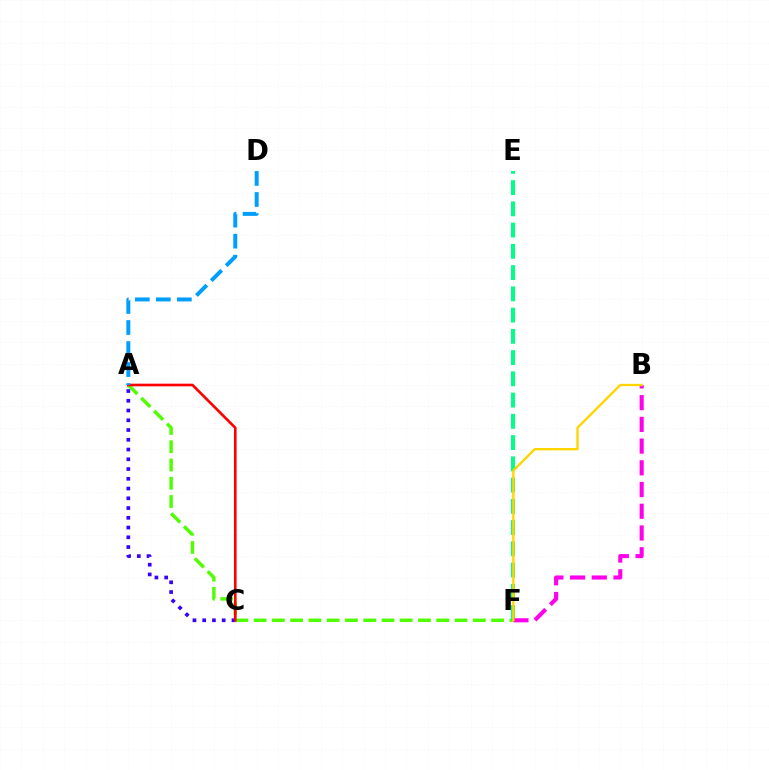{('A', 'F'): [{'color': '#4fff00', 'line_style': 'dashed', 'thickness': 2.48}], ('A', 'C'): [{'color': '#3700ff', 'line_style': 'dotted', 'thickness': 2.65}, {'color': '#ff0000', 'line_style': 'solid', 'thickness': 1.91}], ('E', 'F'): [{'color': '#00ff86', 'line_style': 'dashed', 'thickness': 2.89}], ('A', 'D'): [{'color': '#009eff', 'line_style': 'dashed', 'thickness': 2.86}], ('B', 'F'): [{'color': '#ff00ed', 'line_style': 'dashed', 'thickness': 2.95}, {'color': '#ffd500', 'line_style': 'solid', 'thickness': 1.69}]}